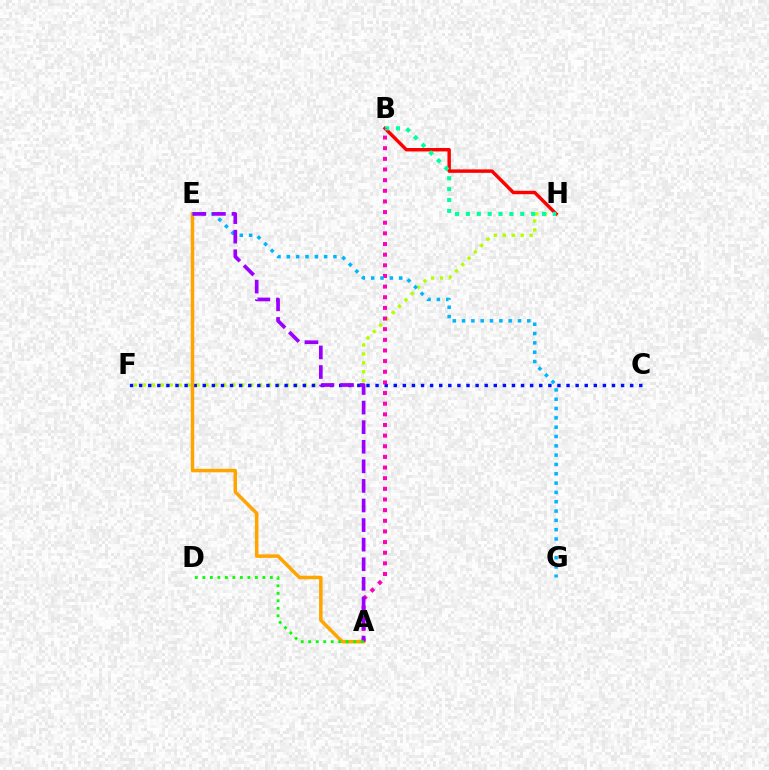{('B', 'H'): [{'color': '#ff0000', 'line_style': 'solid', 'thickness': 2.47}, {'color': '#00ff9d', 'line_style': 'dotted', 'thickness': 2.95}], ('F', 'H'): [{'color': '#b3ff00', 'line_style': 'dotted', 'thickness': 2.43}], ('C', 'F'): [{'color': '#0010ff', 'line_style': 'dotted', 'thickness': 2.47}], ('A', 'B'): [{'color': '#ff00bd', 'line_style': 'dotted', 'thickness': 2.89}], ('A', 'E'): [{'color': '#ffa500', 'line_style': 'solid', 'thickness': 2.53}, {'color': '#9b00ff', 'line_style': 'dashed', 'thickness': 2.66}], ('E', 'G'): [{'color': '#00b5ff', 'line_style': 'dotted', 'thickness': 2.53}], ('A', 'D'): [{'color': '#08ff00', 'line_style': 'dotted', 'thickness': 2.04}]}